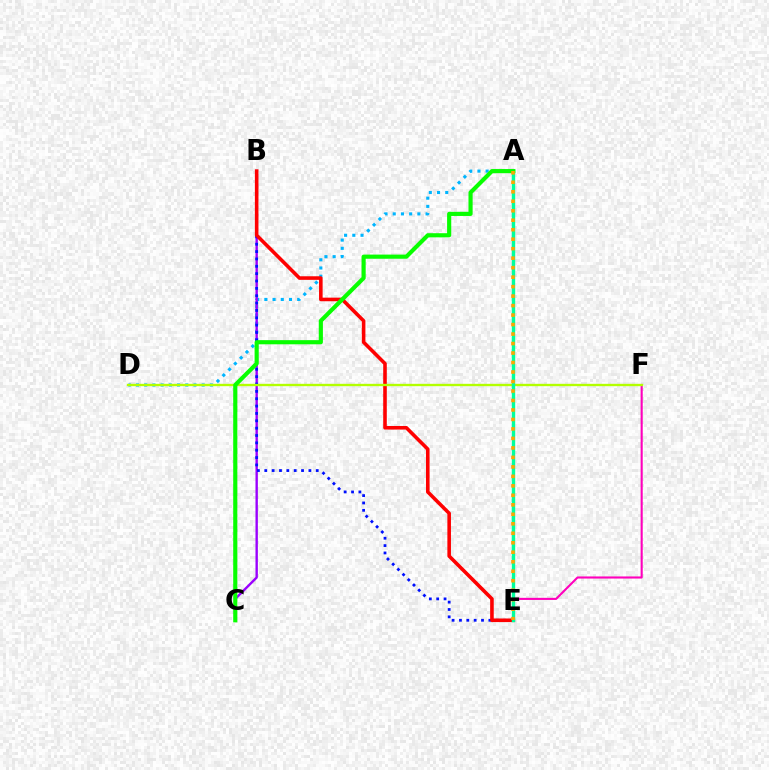{('E', 'F'): [{'color': '#ff00bd', 'line_style': 'solid', 'thickness': 1.52}], ('A', 'D'): [{'color': '#00b5ff', 'line_style': 'dotted', 'thickness': 2.23}], ('B', 'C'): [{'color': '#9b00ff', 'line_style': 'solid', 'thickness': 1.72}], ('B', 'E'): [{'color': '#0010ff', 'line_style': 'dotted', 'thickness': 2.0}, {'color': '#ff0000', 'line_style': 'solid', 'thickness': 2.58}], ('D', 'F'): [{'color': '#b3ff00', 'line_style': 'solid', 'thickness': 1.69}], ('A', 'E'): [{'color': '#00ff9d', 'line_style': 'solid', 'thickness': 2.44}, {'color': '#ffa500', 'line_style': 'dotted', 'thickness': 2.58}], ('A', 'C'): [{'color': '#08ff00', 'line_style': 'solid', 'thickness': 2.98}]}